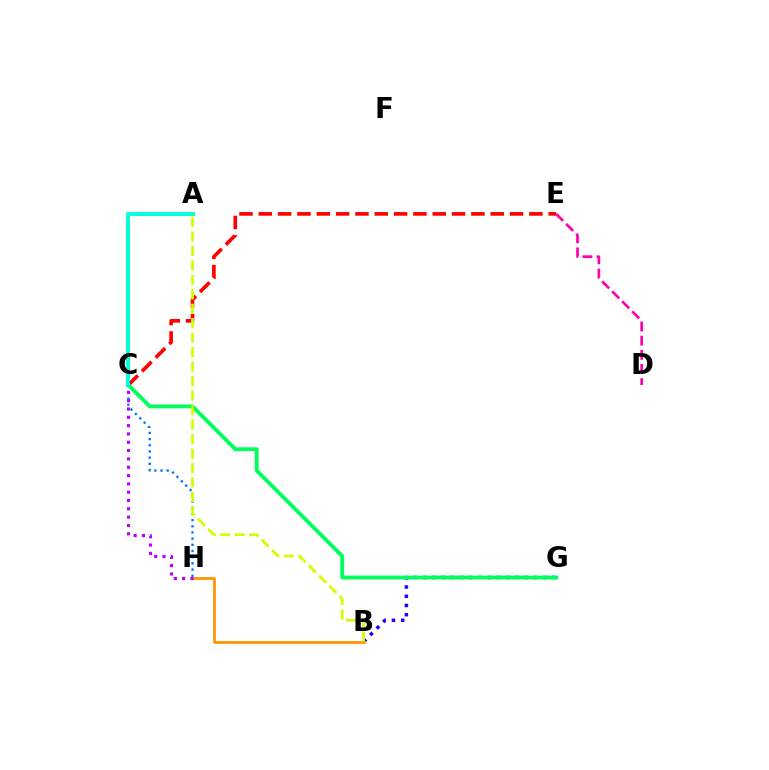{('A', 'C'): [{'color': '#3dff00', 'line_style': 'solid', 'thickness': 2.87}, {'color': '#00fff6', 'line_style': 'solid', 'thickness': 2.53}], ('C', 'E'): [{'color': '#ff0000', 'line_style': 'dashed', 'thickness': 2.63}], ('B', 'G'): [{'color': '#2500ff', 'line_style': 'dotted', 'thickness': 2.51}], ('C', 'H'): [{'color': '#0074ff', 'line_style': 'dotted', 'thickness': 1.68}, {'color': '#b900ff', 'line_style': 'dotted', 'thickness': 2.26}], ('C', 'G'): [{'color': '#00ff5c', 'line_style': 'solid', 'thickness': 2.77}], ('B', 'H'): [{'color': '#ff9400', 'line_style': 'solid', 'thickness': 1.96}], ('D', 'E'): [{'color': '#ff00ac', 'line_style': 'dashed', 'thickness': 1.92}], ('A', 'B'): [{'color': '#d1ff00', 'line_style': 'dashed', 'thickness': 1.97}]}